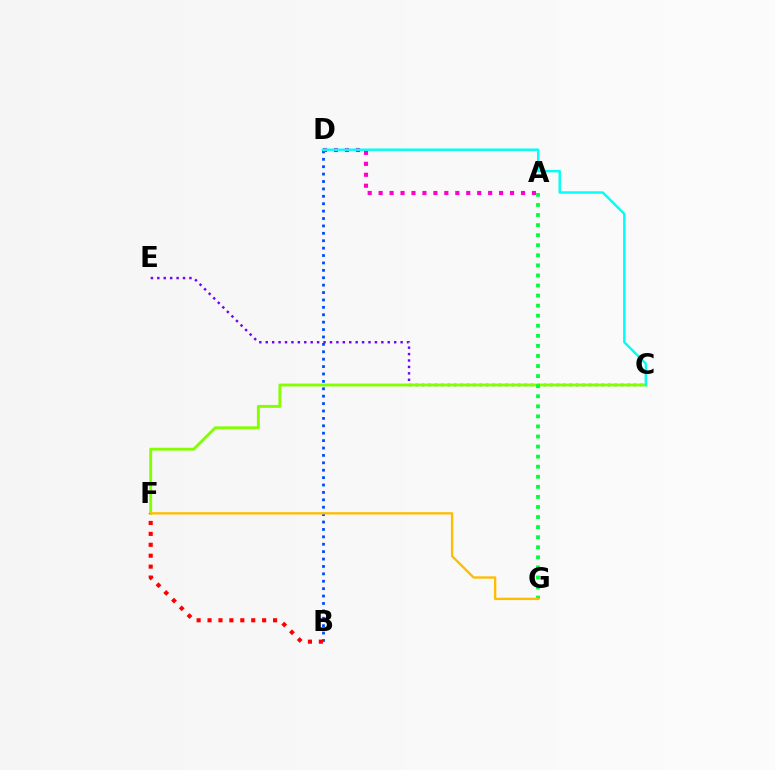{('B', 'D'): [{'color': '#004bff', 'line_style': 'dotted', 'thickness': 2.01}], ('C', 'E'): [{'color': '#7200ff', 'line_style': 'dotted', 'thickness': 1.74}], ('A', 'D'): [{'color': '#ff00cf', 'line_style': 'dotted', 'thickness': 2.98}], ('C', 'F'): [{'color': '#84ff00', 'line_style': 'solid', 'thickness': 2.08}], ('A', 'G'): [{'color': '#00ff39', 'line_style': 'dotted', 'thickness': 2.74}], ('C', 'D'): [{'color': '#00fff6', 'line_style': 'solid', 'thickness': 1.76}], ('B', 'F'): [{'color': '#ff0000', 'line_style': 'dotted', 'thickness': 2.97}], ('F', 'G'): [{'color': '#ffbd00', 'line_style': 'solid', 'thickness': 1.68}]}